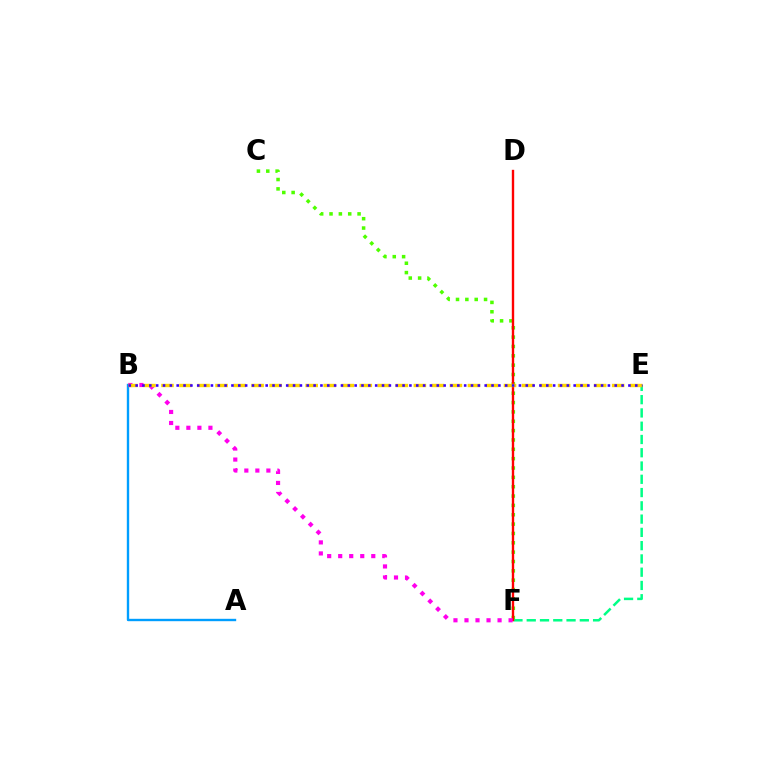{('E', 'F'): [{'color': '#00ff86', 'line_style': 'dashed', 'thickness': 1.8}], ('C', 'F'): [{'color': '#4fff00', 'line_style': 'dotted', 'thickness': 2.54}], ('D', 'F'): [{'color': '#ff0000', 'line_style': 'solid', 'thickness': 1.71}], ('A', 'B'): [{'color': '#009eff', 'line_style': 'solid', 'thickness': 1.72}], ('B', 'F'): [{'color': '#ff00ed', 'line_style': 'dotted', 'thickness': 3.0}], ('B', 'E'): [{'color': '#ffd500', 'line_style': 'dashed', 'thickness': 2.45}, {'color': '#3700ff', 'line_style': 'dotted', 'thickness': 1.86}]}